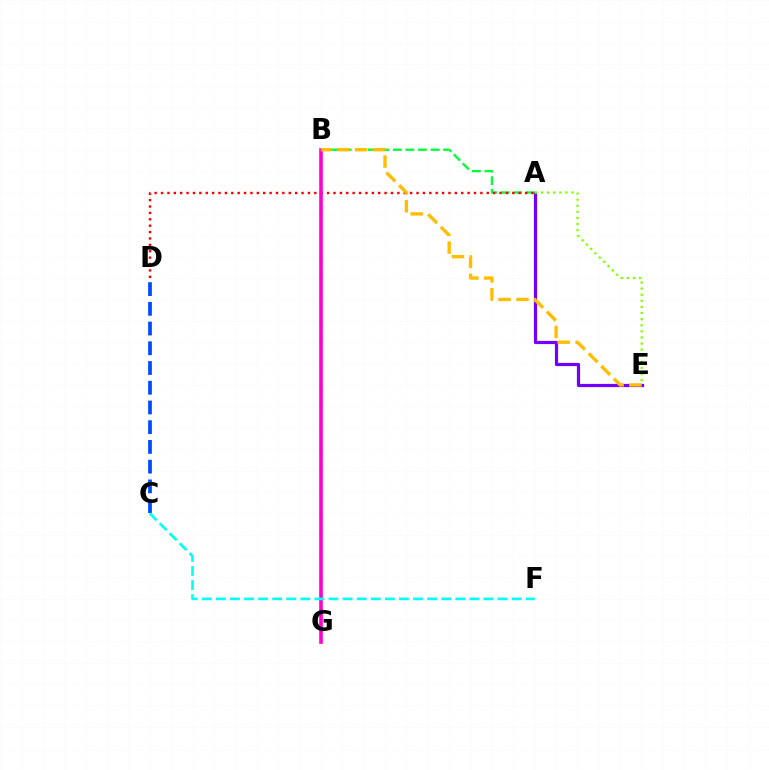{('A', 'E'): [{'color': '#7200ff', 'line_style': 'solid', 'thickness': 2.32}, {'color': '#84ff00', 'line_style': 'dotted', 'thickness': 1.66}], ('A', 'B'): [{'color': '#00ff39', 'line_style': 'dashed', 'thickness': 1.71}], ('C', 'D'): [{'color': '#004bff', 'line_style': 'dashed', 'thickness': 2.68}], ('A', 'D'): [{'color': '#ff0000', 'line_style': 'dotted', 'thickness': 1.74}], ('B', 'G'): [{'color': '#ff00cf', 'line_style': 'solid', 'thickness': 2.61}], ('B', 'E'): [{'color': '#ffbd00', 'line_style': 'dashed', 'thickness': 2.43}], ('C', 'F'): [{'color': '#00fff6', 'line_style': 'dashed', 'thickness': 1.91}]}